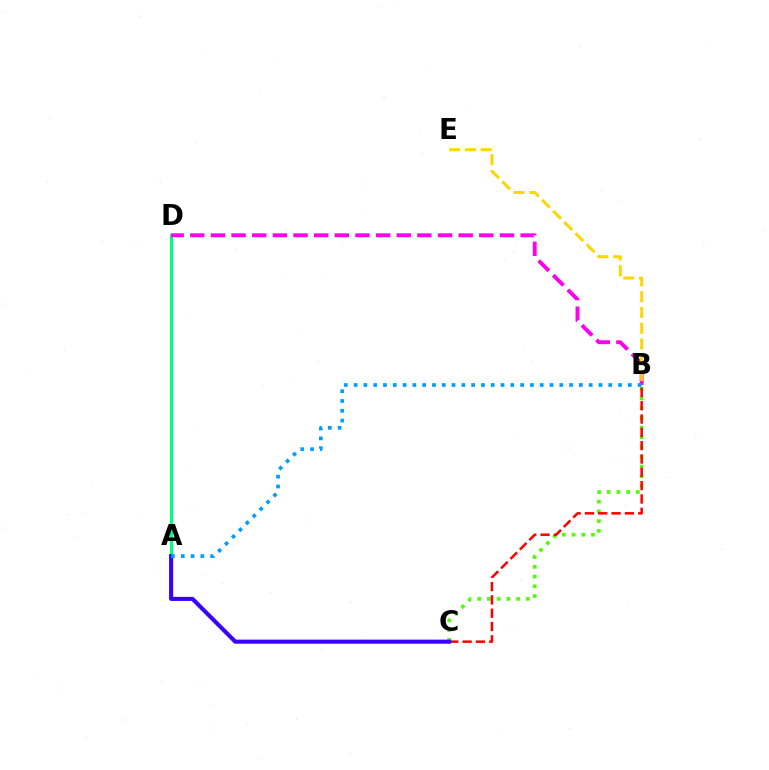{('B', 'C'): [{'color': '#4fff00', 'line_style': 'dotted', 'thickness': 2.65}, {'color': '#ff0000', 'line_style': 'dashed', 'thickness': 1.81}], ('A', 'D'): [{'color': '#00ff86', 'line_style': 'solid', 'thickness': 2.19}], ('B', 'D'): [{'color': '#ff00ed', 'line_style': 'dashed', 'thickness': 2.8}], ('B', 'E'): [{'color': '#ffd500', 'line_style': 'dashed', 'thickness': 2.14}], ('A', 'C'): [{'color': '#3700ff', 'line_style': 'solid', 'thickness': 2.94}], ('A', 'B'): [{'color': '#009eff', 'line_style': 'dotted', 'thickness': 2.66}]}